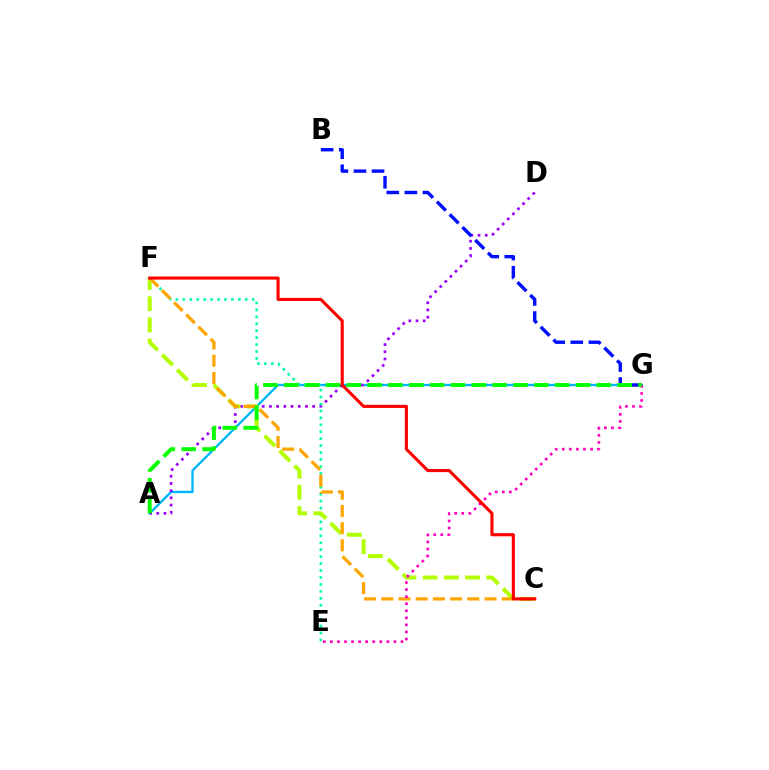{('A', 'G'): [{'color': '#00b5ff', 'line_style': 'solid', 'thickness': 1.68}, {'color': '#08ff00', 'line_style': 'dashed', 'thickness': 2.83}], ('A', 'D'): [{'color': '#9b00ff', 'line_style': 'dotted', 'thickness': 1.96}], ('E', 'F'): [{'color': '#00ff9d', 'line_style': 'dotted', 'thickness': 1.89}], ('B', 'G'): [{'color': '#0010ff', 'line_style': 'dashed', 'thickness': 2.45}], ('C', 'F'): [{'color': '#b3ff00', 'line_style': 'dashed', 'thickness': 2.88}, {'color': '#ffa500', 'line_style': 'dashed', 'thickness': 2.34}, {'color': '#ff0000', 'line_style': 'solid', 'thickness': 2.25}], ('E', 'G'): [{'color': '#ff00bd', 'line_style': 'dotted', 'thickness': 1.92}]}